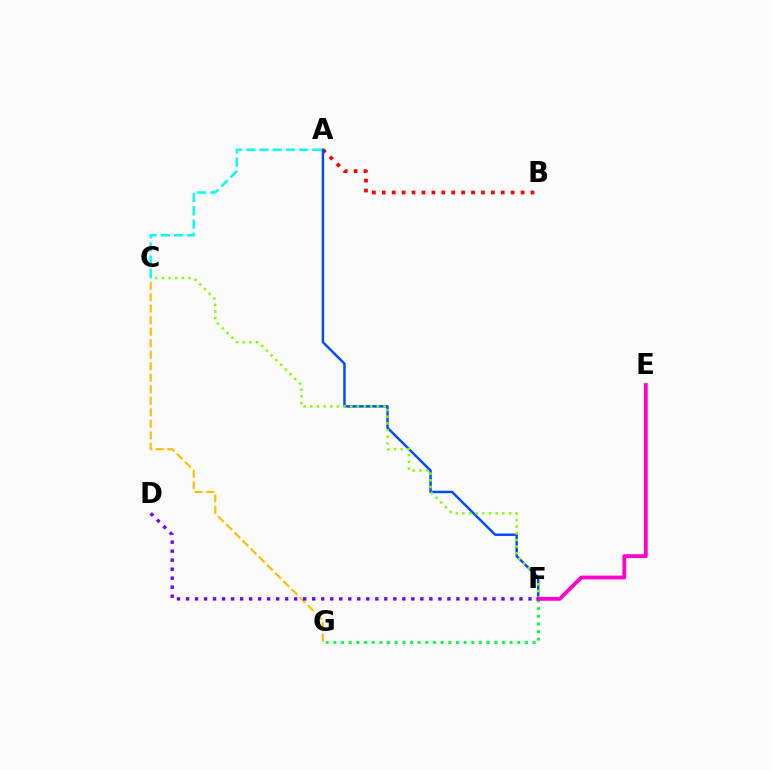{('F', 'G'): [{'color': '#00ff39', 'line_style': 'dotted', 'thickness': 2.08}], ('A', 'C'): [{'color': '#00fff6', 'line_style': 'dashed', 'thickness': 1.79}], ('A', 'B'): [{'color': '#ff0000', 'line_style': 'dotted', 'thickness': 2.69}], ('A', 'F'): [{'color': '#004bff', 'line_style': 'solid', 'thickness': 1.77}], ('C', 'F'): [{'color': '#84ff00', 'line_style': 'dotted', 'thickness': 1.81}], ('C', 'G'): [{'color': '#ffbd00', 'line_style': 'dashed', 'thickness': 1.56}], ('E', 'F'): [{'color': '#ff00cf', 'line_style': 'solid', 'thickness': 2.73}], ('D', 'F'): [{'color': '#7200ff', 'line_style': 'dotted', 'thickness': 2.45}]}